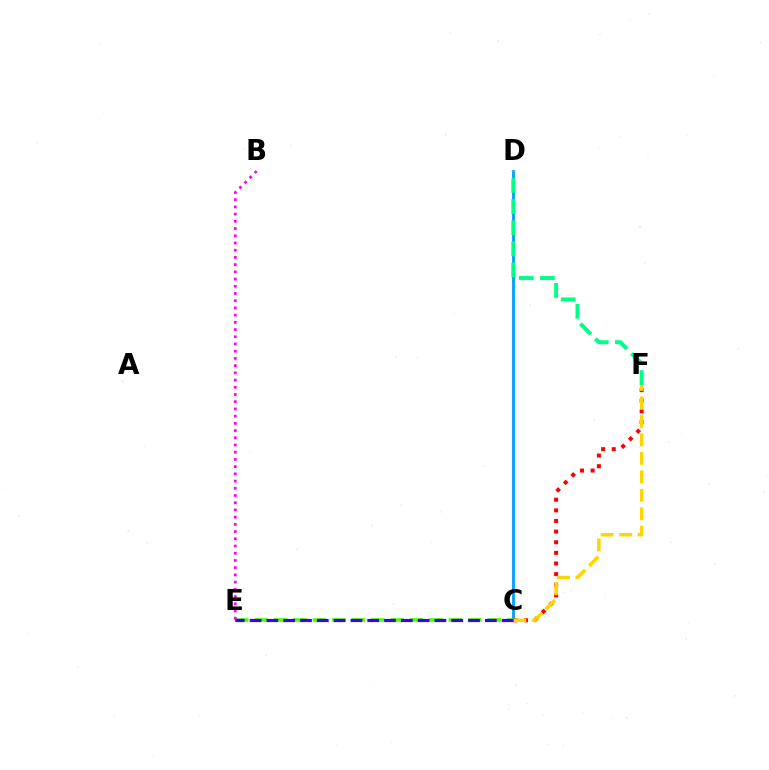{('C', 'D'): [{'color': '#009eff', 'line_style': 'solid', 'thickness': 2.02}], ('C', 'E'): [{'color': '#4fff00', 'line_style': 'dashed', 'thickness': 2.64}, {'color': '#3700ff', 'line_style': 'dashed', 'thickness': 2.28}], ('C', 'F'): [{'color': '#ff0000', 'line_style': 'dotted', 'thickness': 2.89}, {'color': '#ffd500', 'line_style': 'dashed', 'thickness': 2.51}], ('D', 'F'): [{'color': '#00ff86', 'line_style': 'dashed', 'thickness': 2.87}], ('B', 'E'): [{'color': '#ff00ed', 'line_style': 'dotted', 'thickness': 1.96}]}